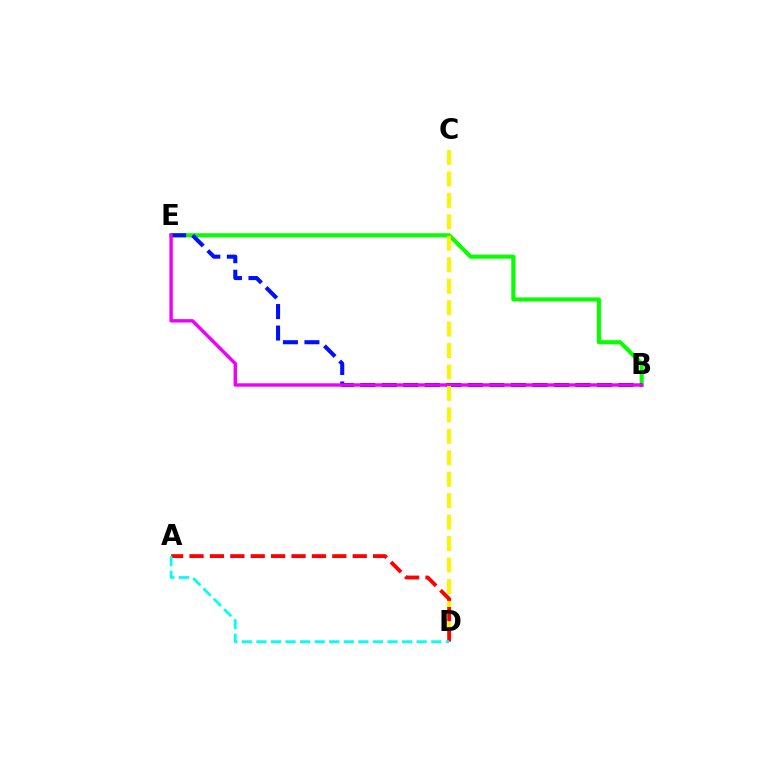{('B', 'E'): [{'color': '#08ff00', 'line_style': 'solid', 'thickness': 2.95}, {'color': '#0010ff', 'line_style': 'dashed', 'thickness': 2.92}, {'color': '#ee00ff', 'line_style': 'solid', 'thickness': 2.45}], ('C', 'D'): [{'color': '#fcf500', 'line_style': 'dashed', 'thickness': 2.91}], ('A', 'D'): [{'color': '#ff0000', 'line_style': 'dashed', 'thickness': 2.77}, {'color': '#00fff6', 'line_style': 'dashed', 'thickness': 1.98}]}